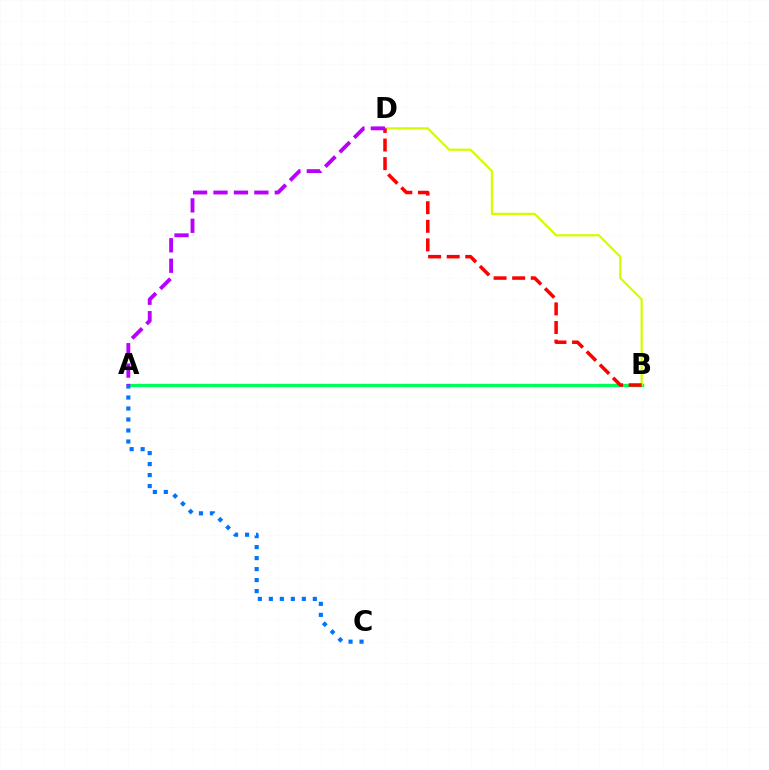{('A', 'B'): [{'color': '#00ff5c', 'line_style': 'solid', 'thickness': 2.41}], ('B', 'D'): [{'color': '#d1ff00', 'line_style': 'solid', 'thickness': 1.62}, {'color': '#ff0000', 'line_style': 'dashed', 'thickness': 2.53}], ('A', 'D'): [{'color': '#b900ff', 'line_style': 'dashed', 'thickness': 2.78}], ('A', 'C'): [{'color': '#0074ff', 'line_style': 'dotted', 'thickness': 2.99}]}